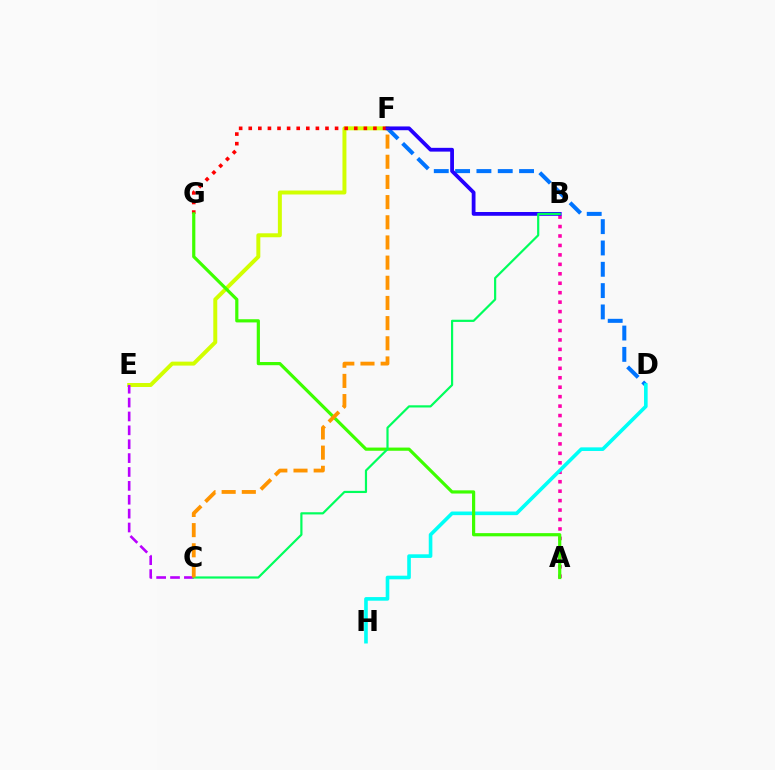{('D', 'F'): [{'color': '#0074ff', 'line_style': 'dashed', 'thickness': 2.9}], ('E', 'F'): [{'color': '#d1ff00', 'line_style': 'solid', 'thickness': 2.85}], ('F', 'G'): [{'color': '#ff0000', 'line_style': 'dotted', 'thickness': 2.61}], ('A', 'B'): [{'color': '#ff00ac', 'line_style': 'dotted', 'thickness': 2.57}], ('B', 'F'): [{'color': '#2500ff', 'line_style': 'solid', 'thickness': 2.72}], ('C', 'E'): [{'color': '#b900ff', 'line_style': 'dashed', 'thickness': 1.89}], ('D', 'H'): [{'color': '#00fff6', 'line_style': 'solid', 'thickness': 2.6}], ('A', 'G'): [{'color': '#3dff00', 'line_style': 'solid', 'thickness': 2.3}], ('B', 'C'): [{'color': '#00ff5c', 'line_style': 'solid', 'thickness': 1.58}], ('C', 'F'): [{'color': '#ff9400', 'line_style': 'dashed', 'thickness': 2.74}]}